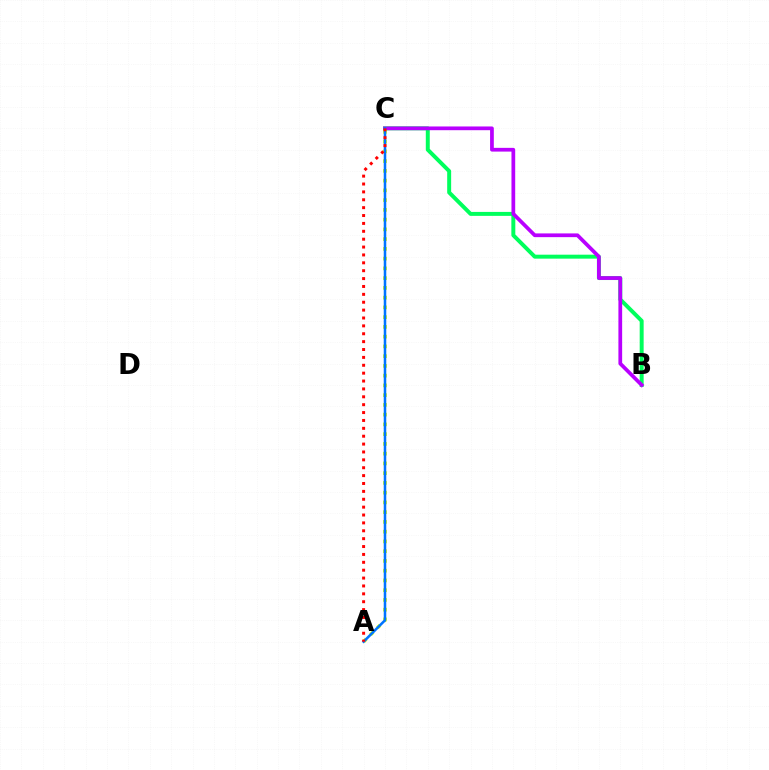{('B', 'C'): [{'color': '#00ff5c', 'line_style': 'solid', 'thickness': 2.85}, {'color': '#b900ff', 'line_style': 'solid', 'thickness': 2.69}], ('A', 'C'): [{'color': '#d1ff00', 'line_style': 'dotted', 'thickness': 2.65}, {'color': '#0074ff', 'line_style': 'solid', 'thickness': 1.83}, {'color': '#ff0000', 'line_style': 'dotted', 'thickness': 2.14}]}